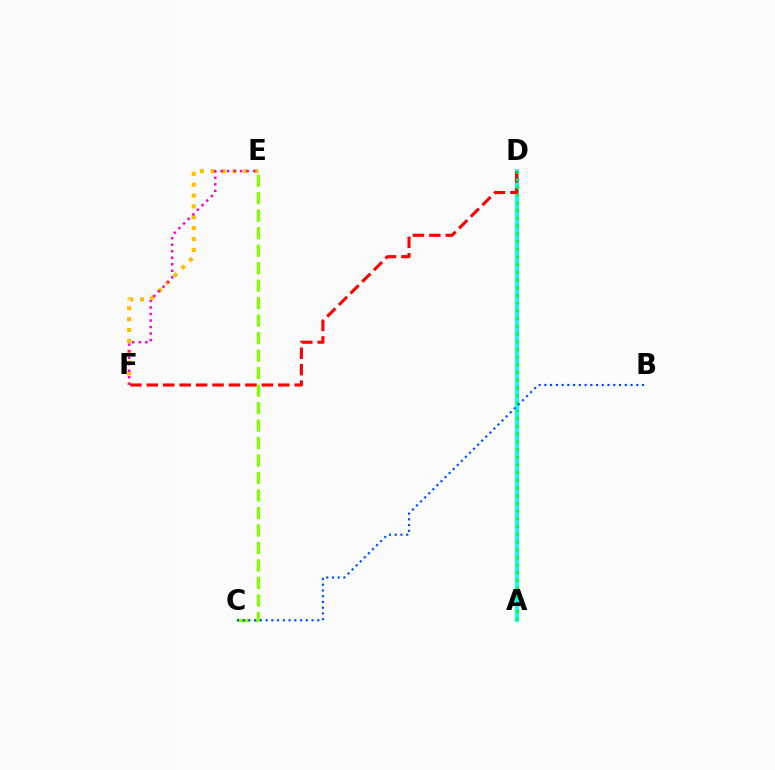{('C', 'E'): [{'color': '#84ff00', 'line_style': 'dashed', 'thickness': 2.38}], ('A', 'D'): [{'color': '#7200ff', 'line_style': 'dashed', 'thickness': 2.03}, {'color': '#00fff6', 'line_style': 'solid', 'thickness': 2.78}, {'color': '#00ff39', 'line_style': 'dotted', 'thickness': 2.09}], ('E', 'F'): [{'color': '#ffbd00', 'line_style': 'dotted', 'thickness': 2.95}, {'color': '#ff00cf', 'line_style': 'dotted', 'thickness': 1.77}], ('D', 'F'): [{'color': '#ff0000', 'line_style': 'dashed', 'thickness': 2.23}], ('B', 'C'): [{'color': '#004bff', 'line_style': 'dotted', 'thickness': 1.56}]}